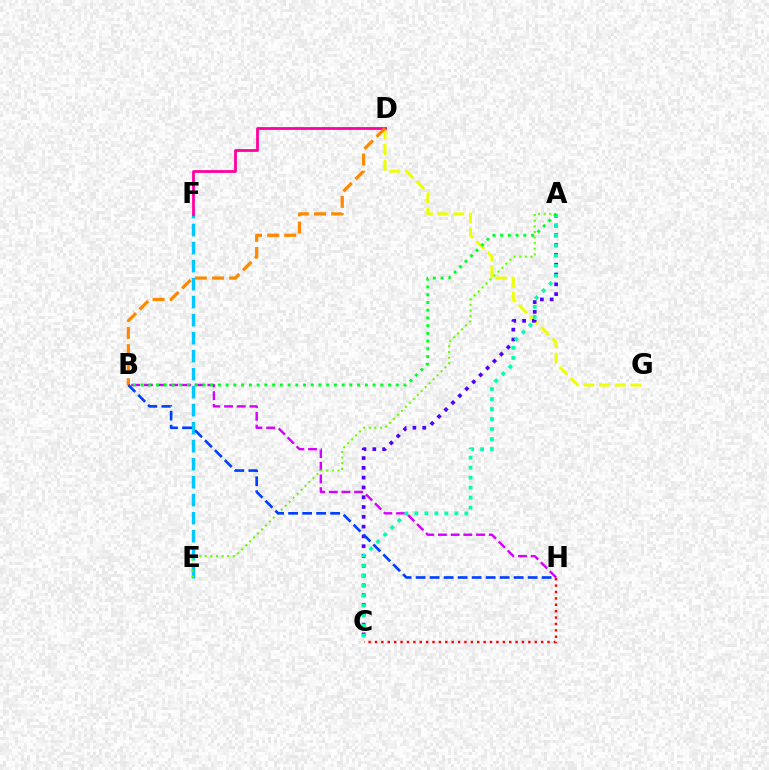{('E', 'F'): [{'color': '#00c7ff', 'line_style': 'dashed', 'thickness': 2.45}], ('D', 'G'): [{'color': '#eeff00', 'line_style': 'dashed', 'thickness': 2.13}], ('D', 'F'): [{'color': '#ff00a0', 'line_style': 'solid', 'thickness': 2.0}], ('B', 'H'): [{'color': '#d600ff', 'line_style': 'dashed', 'thickness': 1.72}, {'color': '#003fff', 'line_style': 'dashed', 'thickness': 1.9}], ('A', 'C'): [{'color': '#4f00ff', 'line_style': 'dotted', 'thickness': 2.66}, {'color': '#00ffaf', 'line_style': 'dotted', 'thickness': 2.72}], ('A', 'E'): [{'color': '#66ff00', 'line_style': 'dotted', 'thickness': 1.52}], ('B', 'D'): [{'color': '#ff8800', 'line_style': 'dashed', 'thickness': 2.32}], ('C', 'H'): [{'color': '#ff0000', 'line_style': 'dotted', 'thickness': 1.74}], ('A', 'B'): [{'color': '#00ff27', 'line_style': 'dotted', 'thickness': 2.1}]}